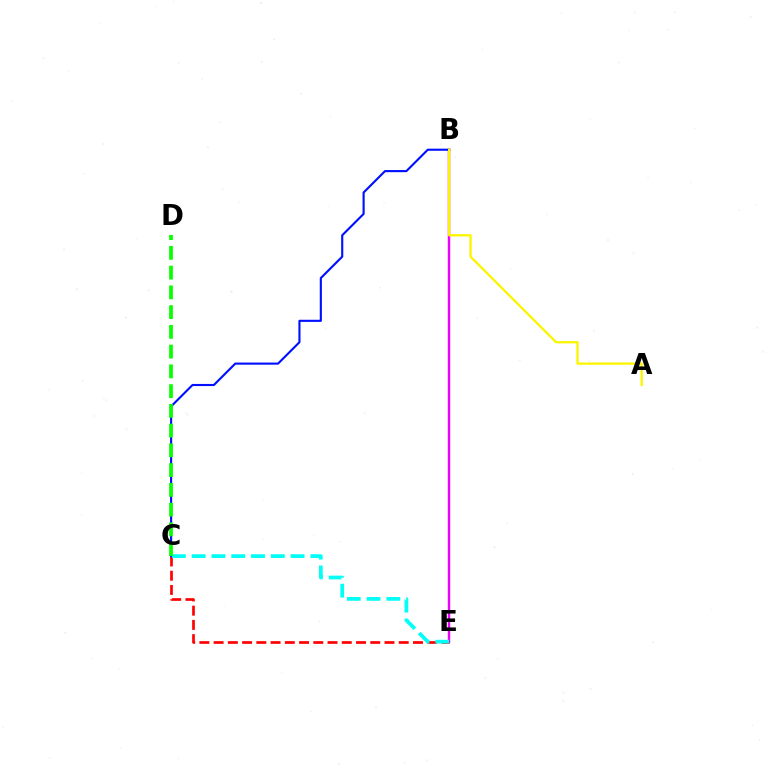{('B', 'E'): [{'color': '#ee00ff', 'line_style': 'solid', 'thickness': 1.74}], ('C', 'E'): [{'color': '#ff0000', 'line_style': 'dashed', 'thickness': 1.93}, {'color': '#00fff6', 'line_style': 'dashed', 'thickness': 2.69}], ('B', 'C'): [{'color': '#0010ff', 'line_style': 'solid', 'thickness': 1.53}], ('A', 'B'): [{'color': '#fcf500', 'line_style': 'solid', 'thickness': 1.66}], ('C', 'D'): [{'color': '#08ff00', 'line_style': 'dashed', 'thickness': 2.68}]}